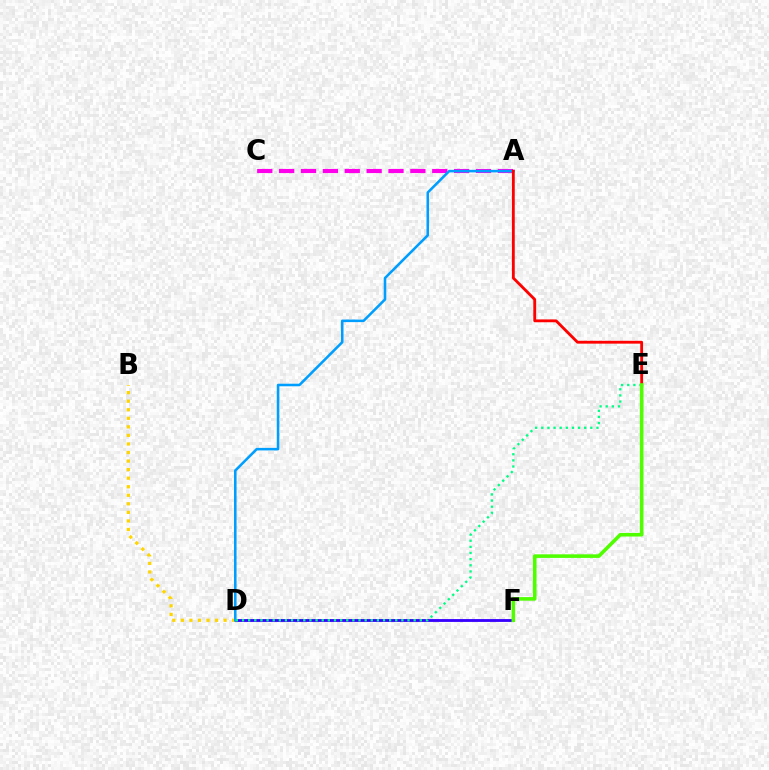{('D', 'F'): [{'color': '#3700ff', 'line_style': 'solid', 'thickness': 2.04}], ('B', 'D'): [{'color': '#ffd500', 'line_style': 'dotted', 'thickness': 2.32}], ('A', 'C'): [{'color': '#ff00ed', 'line_style': 'dashed', 'thickness': 2.97}], ('A', 'D'): [{'color': '#009eff', 'line_style': 'solid', 'thickness': 1.84}], ('D', 'E'): [{'color': '#00ff86', 'line_style': 'dotted', 'thickness': 1.67}], ('A', 'E'): [{'color': '#ff0000', 'line_style': 'solid', 'thickness': 2.04}], ('E', 'F'): [{'color': '#4fff00', 'line_style': 'solid', 'thickness': 2.58}]}